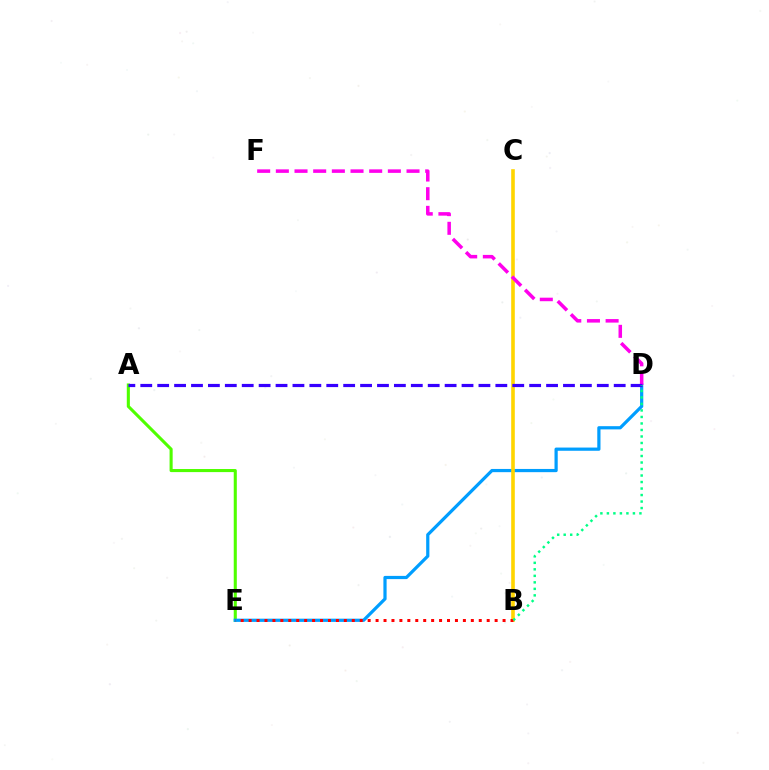{('A', 'E'): [{'color': '#4fff00', 'line_style': 'solid', 'thickness': 2.22}], ('D', 'E'): [{'color': '#009eff', 'line_style': 'solid', 'thickness': 2.31}], ('B', 'C'): [{'color': '#ffd500', 'line_style': 'solid', 'thickness': 2.6}], ('B', 'E'): [{'color': '#ff0000', 'line_style': 'dotted', 'thickness': 2.16}], ('D', 'F'): [{'color': '#ff00ed', 'line_style': 'dashed', 'thickness': 2.54}], ('A', 'D'): [{'color': '#3700ff', 'line_style': 'dashed', 'thickness': 2.3}], ('B', 'D'): [{'color': '#00ff86', 'line_style': 'dotted', 'thickness': 1.77}]}